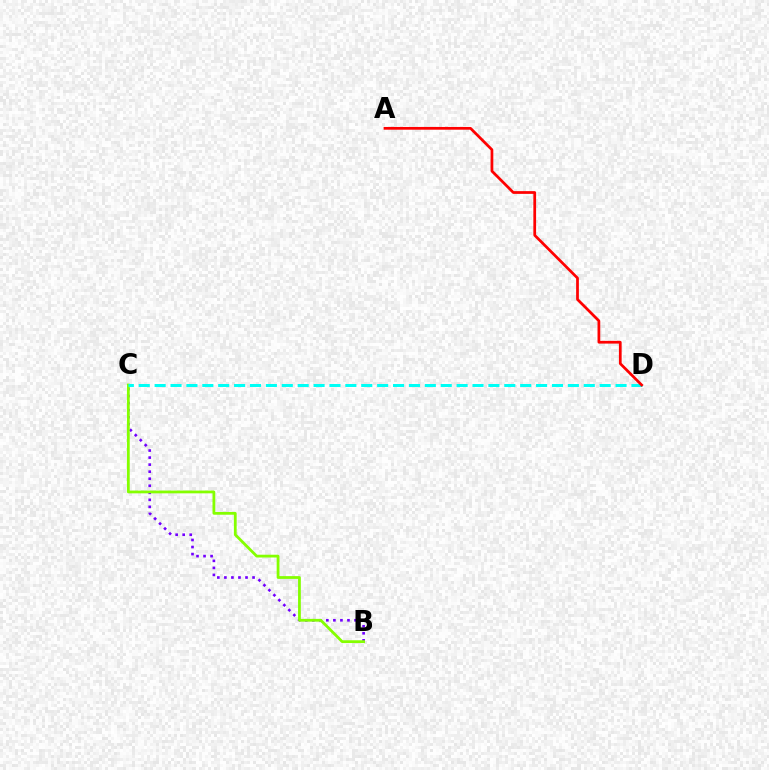{('B', 'C'): [{'color': '#7200ff', 'line_style': 'dotted', 'thickness': 1.91}, {'color': '#84ff00', 'line_style': 'solid', 'thickness': 2.0}], ('C', 'D'): [{'color': '#00fff6', 'line_style': 'dashed', 'thickness': 2.16}], ('A', 'D'): [{'color': '#ff0000', 'line_style': 'solid', 'thickness': 1.97}]}